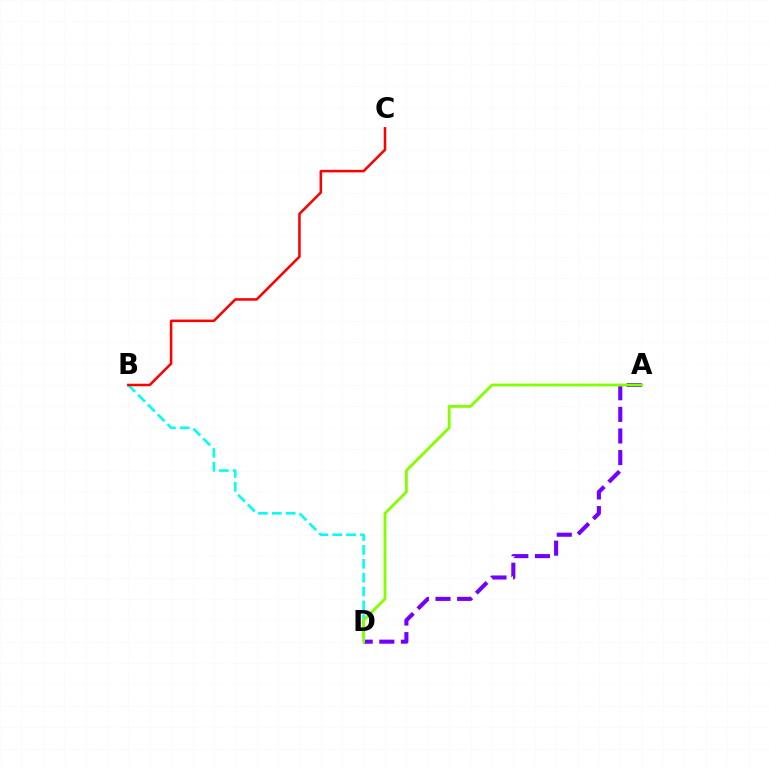{('A', 'D'): [{'color': '#7200ff', 'line_style': 'dashed', 'thickness': 2.94}, {'color': '#84ff00', 'line_style': 'solid', 'thickness': 2.04}], ('B', 'D'): [{'color': '#00fff6', 'line_style': 'dashed', 'thickness': 1.88}], ('B', 'C'): [{'color': '#ff0000', 'line_style': 'solid', 'thickness': 1.83}]}